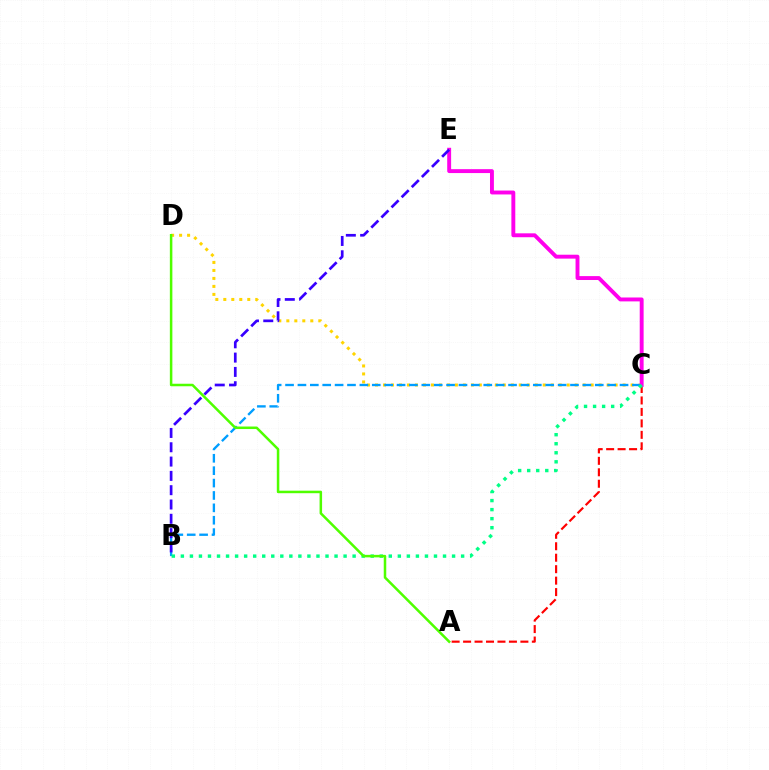{('A', 'C'): [{'color': '#ff0000', 'line_style': 'dashed', 'thickness': 1.56}], ('C', 'D'): [{'color': '#ffd500', 'line_style': 'dotted', 'thickness': 2.17}], ('B', 'C'): [{'color': '#009eff', 'line_style': 'dashed', 'thickness': 1.68}, {'color': '#00ff86', 'line_style': 'dotted', 'thickness': 2.46}], ('C', 'E'): [{'color': '#ff00ed', 'line_style': 'solid', 'thickness': 2.81}], ('B', 'E'): [{'color': '#3700ff', 'line_style': 'dashed', 'thickness': 1.94}], ('A', 'D'): [{'color': '#4fff00', 'line_style': 'solid', 'thickness': 1.81}]}